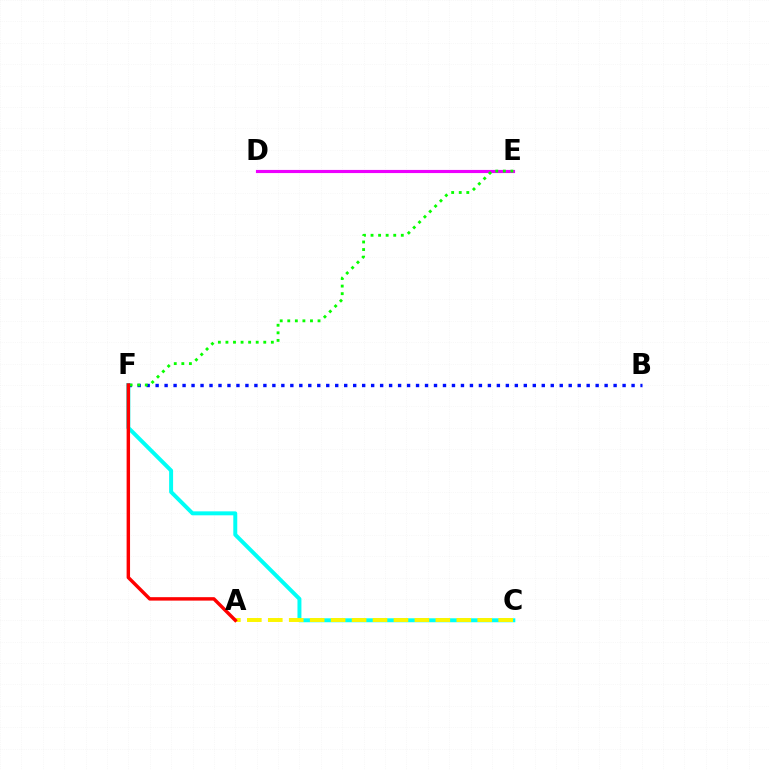{('C', 'F'): [{'color': '#00fff6', 'line_style': 'solid', 'thickness': 2.85}], ('D', 'E'): [{'color': '#ee00ff', 'line_style': 'solid', 'thickness': 2.26}], ('B', 'F'): [{'color': '#0010ff', 'line_style': 'dotted', 'thickness': 2.44}], ('A', 'C'): [{'color': '#fcf500', 'line_style': 'dashed', 'thickness': 2.85}], ('E', 'F'): [{'color': '#08ff00', 'line_style': 'dotted', 'thickness': 2.06}], ('A', 'F'): [{'color': '#ff0000', 'line_style': 'solid', 'thickness': 2.47}]}